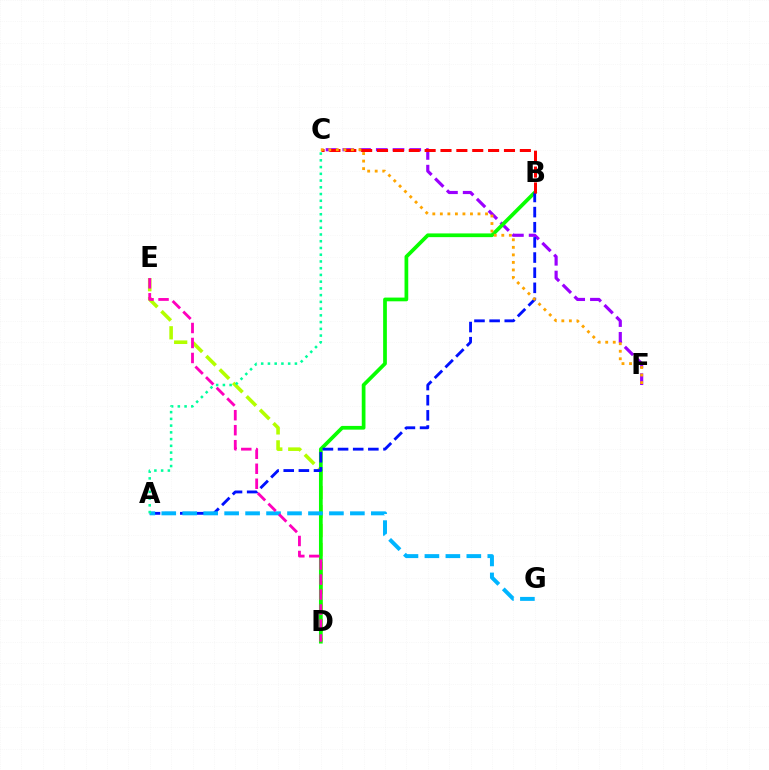{('C', 'F'): [{'color': '#9b00ff', 'line_style': 'dashed', 'thickness': 2.27}, {'color': '#ffa500', 'line_style': 'dotted', 'thickness': 2.05}], ('D', 'E'): [{'color': '#b3ff00', 'line_style': 'dashed', 'thickness': 2.58}, {'color': '#ff00bd', 'line_style': 'dashed', 'thickness': 2.04}], ('B', 'D'): [{'color': '#08ff00', 'line_style': 'solid', 'thickness': 2.68}], ('A', 'B'): [{'color': '#0010ff', 'line_style': 'dashed', 'thickness': 2.06}], ('A', 'G'): [{'color': '#00b5ff', 'line_style': 'dashed', 'thickness': 2.85}], ('B', 'C'): [{'color': '#ff0000', 'line_style': 'dashed', 'thickness': 2.16}], ('A', 'C'): [{'color': '#00ff9d', 'line_style': 'dotted', 'thickness': 1.83}]}